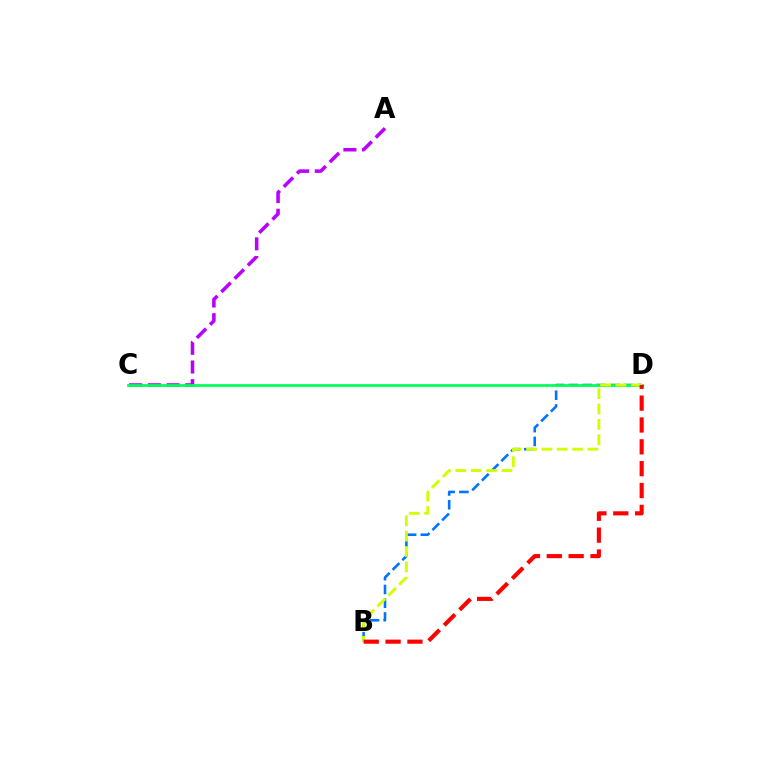{('A', 'C'): [{'color': '#b900ff', 'line_style': 'dashed', 'thickness': 2.54}], ('B', 'D'): [{'color': '#0074ff', 'line_style': 'dashed', 'thickness': 1.87}, {'color': '#d1ff00', 'line_style': 'dashed', 'thickness': 2.09}, {'color': '#ff0000', 'line_style': 'dashed', 'thickness': 2.97}], ('C', 'D'): [{'color': '#00ff5c', 'line_style': 'solid', 'thickness': 1.98}]}